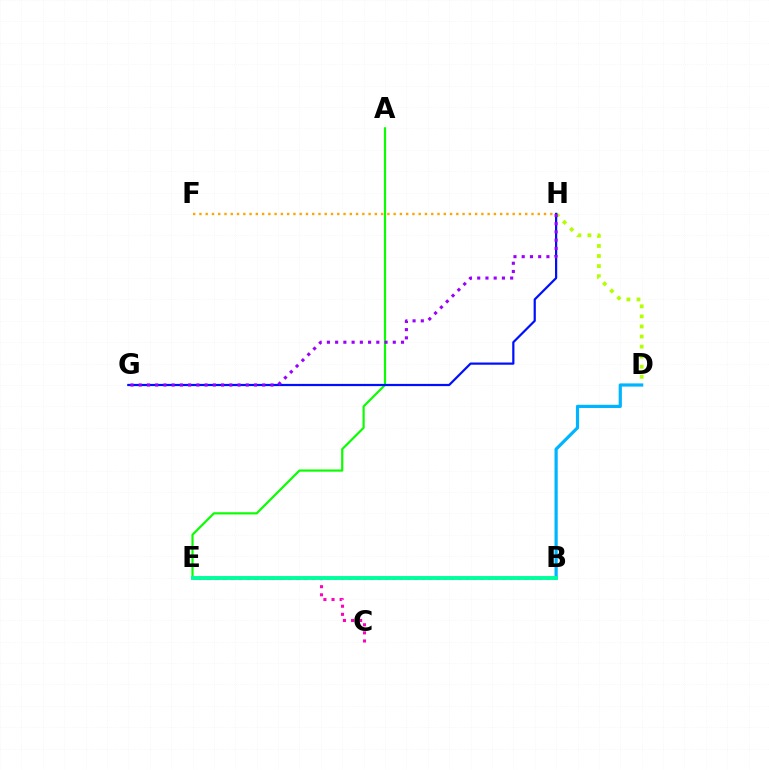{('B', 'E'): [{'color': '#ff0000', 'line_style': 'dotted', 'thickness': 1.99}, {'color': '#00ff9d', 'line_style': 'solid', 'thickness': 2.82}], ('A', 'E'): [{'color': '#08ff00', 'line_style': 'solid', 'thickness': 1.57}], ('D', 'H'): [{'color': '#b3ff00', 'line_style': 'dotted', 'thickness': 2.74}], ('C', 'E'): [{'color': '#ff00bd', 'line_style': 'dotted', 'thickness': 2.2}], ('F', 'H'): [{'color': '#ffa500', 'line_style': 'dotted', 'thickness': 1.7}], ('G', 'H'): [{'color': '#0010ff', 'line_style': 'solid', 'thickness': 1.6}, {'color': '#9b00ff', 'line_style': 'dotted', 'thickness': 2.24}], ('B', 'D'): [{'color': '#00b5ff', 'line_style': 'solid', 'thickness': 2.3}]}